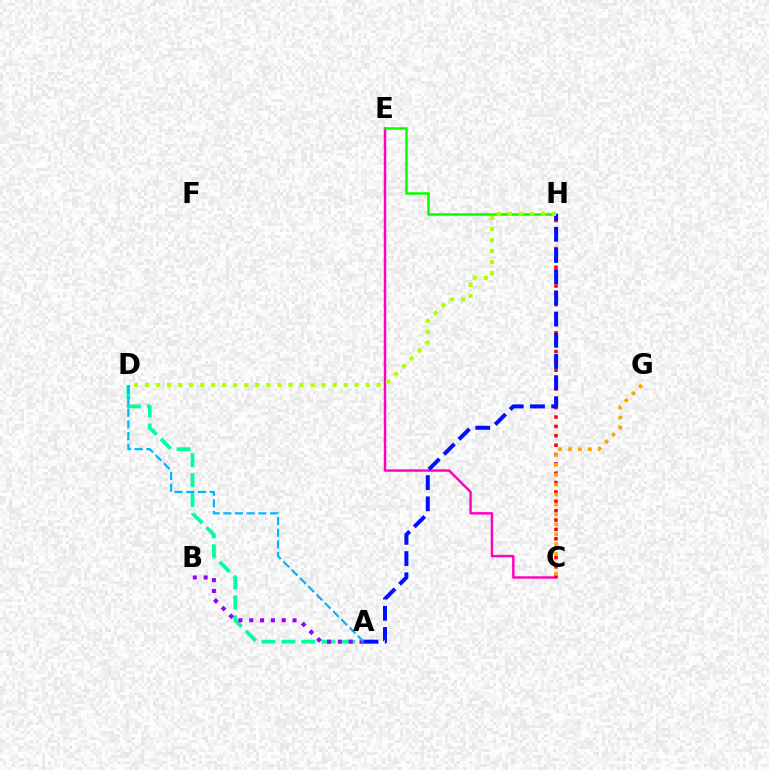{('A', 'D'): [{'color': '#00ff9d', 'line_style': 'dashed', 'thickness': 2.71}, {'color': '#00b5ff', 'line_style': 'dashed', 'thickness': 1.59}], ('C', 'E'): [{'color': '#ff00bd', 'line_style': 'solid', 'thickness': 1.76}], ('A', 'B'): [{'color': '#9b00ff', 'line_style': 'dotted', 'thickness': 2.94}], ('E', 'H'): [{'color': '#08ff00', 'line_style': 'solid', 'thickness': 1.82}], ('C', 'H'): [{'color': '#ff0000', 'line_style': 'dotted', 'thickness': 2.54}], ('A', 'H'): [{'color': '#0010ff', 'line_style': 'dashed', 'thickness': 2.88}], ('C', 'G'): [{'color': '#ffa500', 'line_style': 'dotted', 'thickness': 2.69}], ('D', 'H'): [{'color': '#b3ff00', 'line_style': 'dotted', 'thickness': 3.0}]}